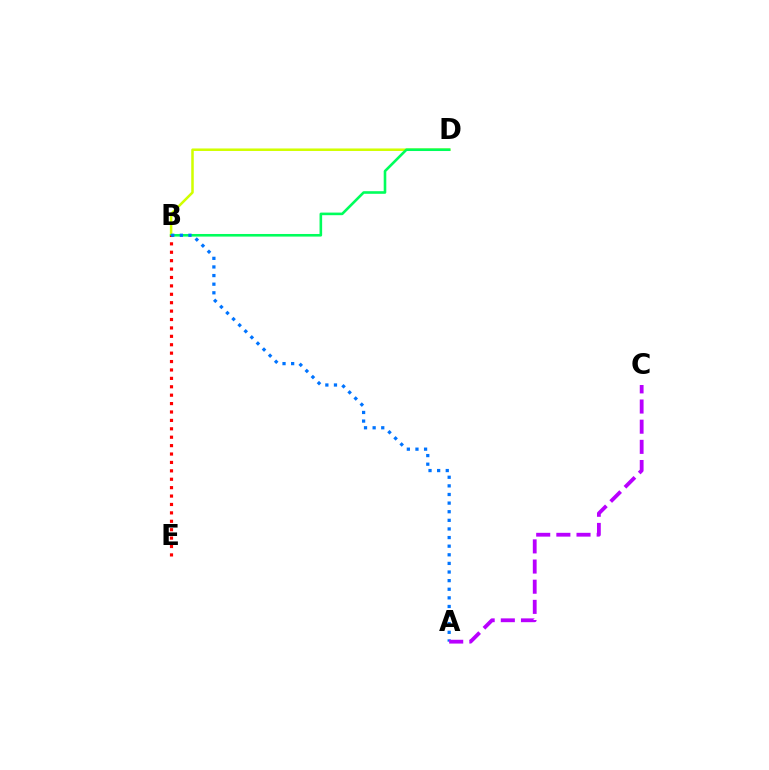{('B', 'D'): [{'color': '#d1ff00', 'line_style': 'solid', 'thickness': 1.81}, {'color': '#00ff5c', 'line_style': 'solid', 'thickness': 1.88}], ('B', 'E'): [{'color': '#ff0000', 'line_style': 'dotted', 'thickness': 2.28}], ('A', 'B'): [{'color': '#0074ff', 'line_style': 'dotted', 'thickness': 2.34}], ('A', 'C'): [{'color': '#b900ff', 'line_style': 'dashed', 'thickness': 2.74}]}